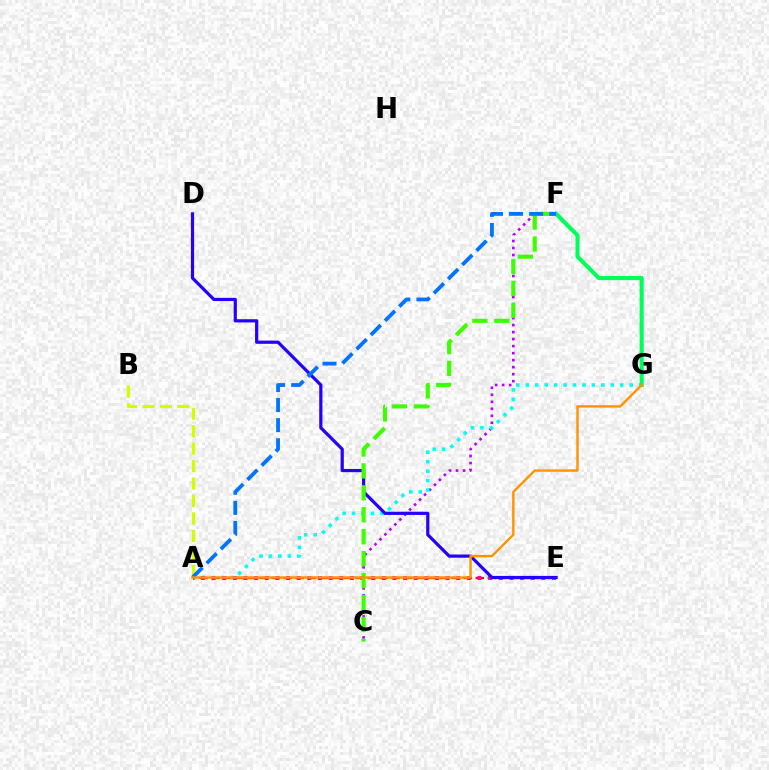{('C', 'F'): [{'color': '#b900ff', 'line_style': 'dotted', 'thickness': 1.9}, {'color': '#3dff00', 'line_style': 'dashed', 'thickness': 2.98}], ('A', 'E'): [{'color': '#ff0000', 'line_style': 'dashed', 'thickness': 1.63}, {'color': '#ff00ac', 'line_style': 'dotted', 'thickness': 2.89}], ('A', 'G'): [{'color': '#00fff6', 'line_style': 'dotted', 'thickness': 2.57}, {'color': '#ff9400', 'line_style': 'solid', 'thickness': 1.74}], ('D', 'E'): [{'color': '#2500ff', 'line_style': 'solid', 'thickness': 2.3}], ('A', 'B'): [{'color': '#d1ff00', 'line_style': 'dashed', 'thickness': 2.37}], ('F', 'G'): [{'color': '#00ff5c', 'line_style': 'solid', 'thickness': 2.95}], ('A', 'F'): [{'color': '#0074ff', 'line_style': 'dashed', 'thickness': 2.73}]}